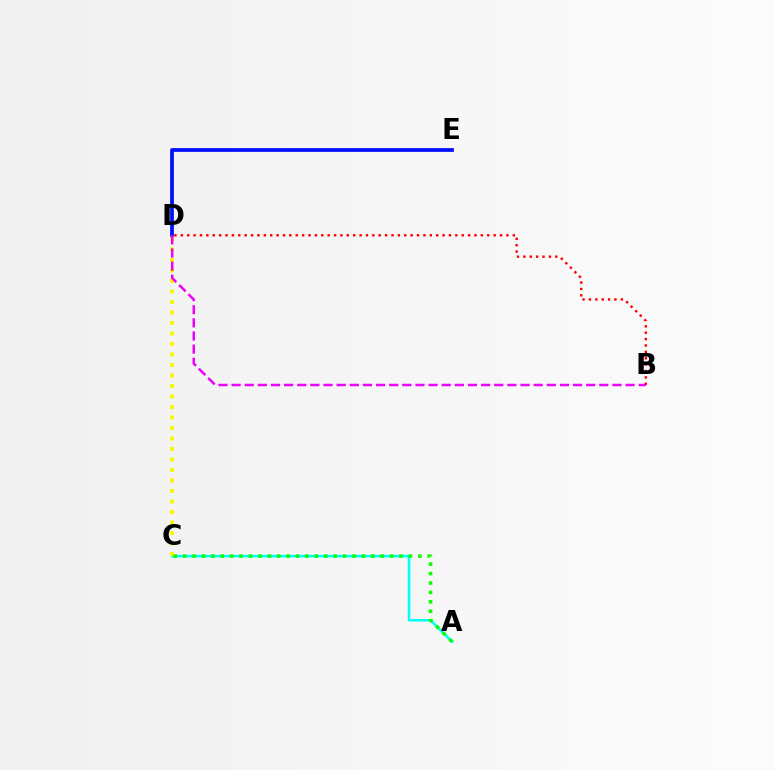{('A', 'C'): [{'color': '#00fff6', 'line_style': 'solid', 'thickness': 1.84}, {'color': '#08ff00', 'line_style': 'dotted', 'thickness': 2.56}], ('B', 'D'): [{'color': '#ff0000', 'line_style': 'dotted', 'thickness': 1.73}, {'color': '#ee00ff', 'line_style': 'dashed', 'thickness': 1.78}], ('D', 'E'): [{'color': '#0010ff', 'line_style': 'solid', 'thickness': 2.69}], ('C', 'D'): [{'color': '#fcf500', 'line_style': 'dotted', 'thickness': 2.85}]}